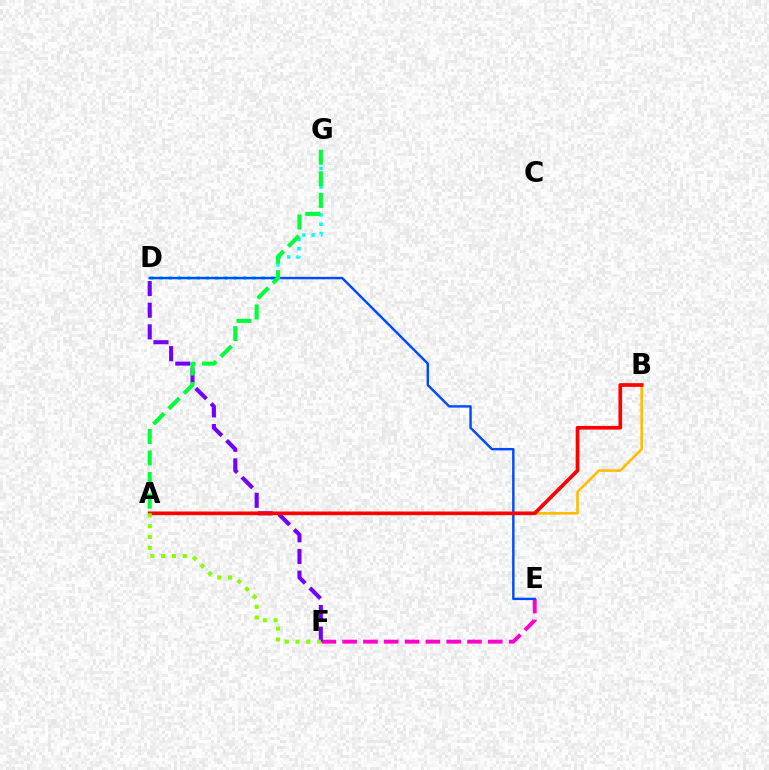{('E', 'F'): [{'color': '#ff00cf', 'line_style': 'dashed', 'thickness': 2.83}], ('D', 'G'): [{'color': '#00fff6', 'line_style': 'dotted', 'thickness': 2.52}], ('D', 'F'): [{'color': '#7200ff', 'line_style': 'dashed', 'thickness': 2.94}], ('D', 'E'): [{'color': '#004bff', 'line_style': 'solid', 'thickness': 1.75}], ('A', 'G'): [{'color': '#00ff39', 'line_style': 'dashed', 'thickness': 2.93}], ('A', 'B'): [{'color': '#ffbd00', 'line_style': 'solid', 'thickness': 1.87}, {'color': '#ff0000', 'line_style': 'solid', 'thickness': 2.64}], ('A', 'F'): [{'color': '#84ff00', 'line_style': 'dotted', 'thickness': 2.94}]}